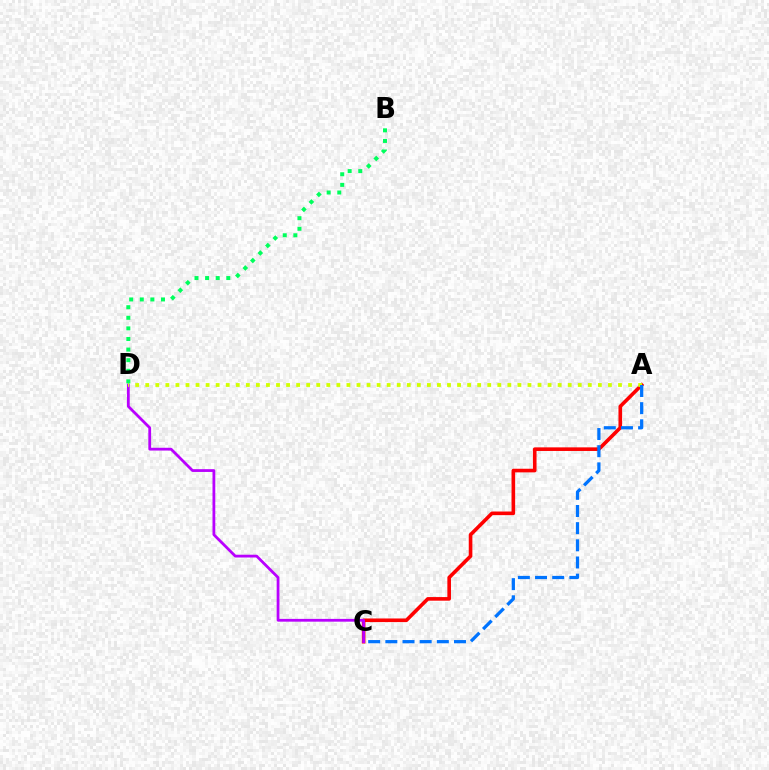{('A', 'C'): [{'color': '#ff0000', 'line_style': 'solid', 'thickness': 2.6}, {'color': '#0074ff', 'line_style': 'dashed', 'thickness': 2.33}], ('C', 'D'): [{'color': '#b900ff', 'line_style': 'solid', 'thickness': 2.0}], ('A', 'D'): [{'color': '#d1ff00', 'line_style': 'dotted', 'thickness': 2.73}], ('B', 'D'): [{'color': '#00ff5c', 'line_style': 'dotted', 'thickness': 2.88}]}